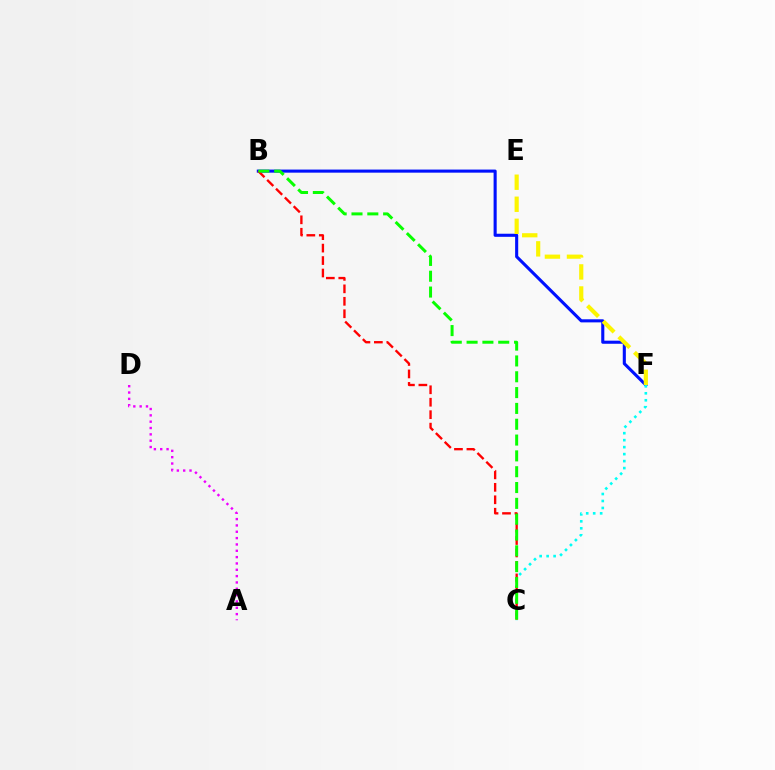{('B', 'F'): [{'color': '#0010ff', 'line_style': 'solid', 'thickness': 2.22}], ('E', 'F'): [{'color': '#fcf500', 'line_style': 'dashed', 'thickness': 2.99}], ('A', 'D'): [{'color': '#ee00ff', 'line_style': 'dotted', 'thickness': 1.72}], ('C', 'F'): [{'color': '#00fff6', 'line_style': 'dotted', 'thickness': 1.9}], ('B', 'C'): [{'color': '#ff0000', 'line_style': 'dashed', 'thickness': 1.69}, {'color': '#08ff00', 'line_style': 'dashed', 'thickness': 2.15}]}